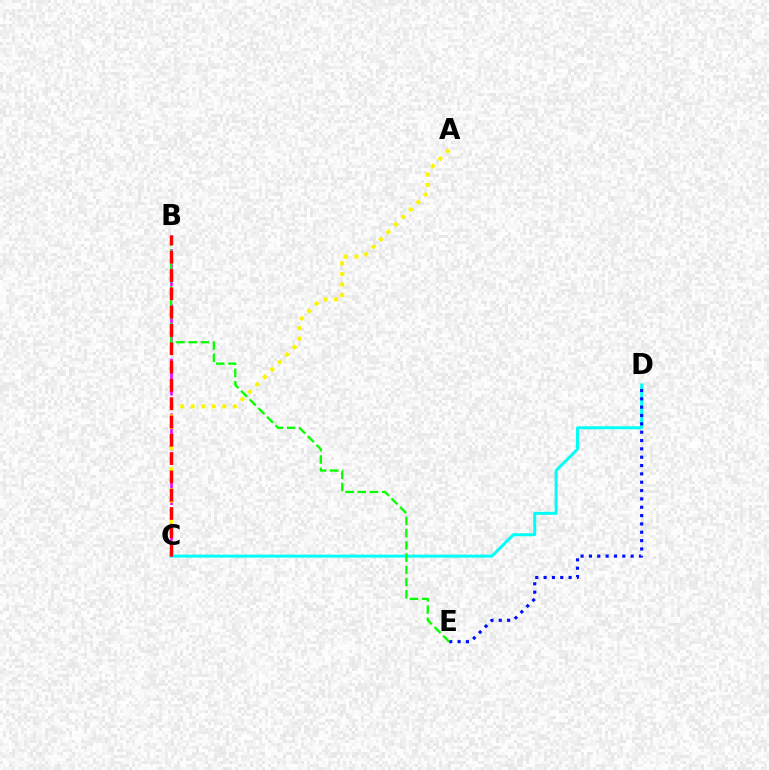{('C', 'D'): [{'color': '#00fff6', 'line_style': 'solid', 'thickness': 2.15}], ('B', 'C'): [{'color': '#ee00ff', 'line_style': 'dashed', 'thickness': 1.86}, {'color': '#ff0000', 'line_style': 'dashed', 'thickness': 2.49}], ('D', 'E'): [{'color': '#0010ff', 'line_style': 'dotted', 'thickness': 2.27}], ('A', 'C'): [{'color': '#fcf500', 'line_style': 'dotted', 'thickness': 2.86}], ('B', 'E'): [{'color': '#08ff00', 'line_style': 'dashed', 'thickness': 1.66}]}